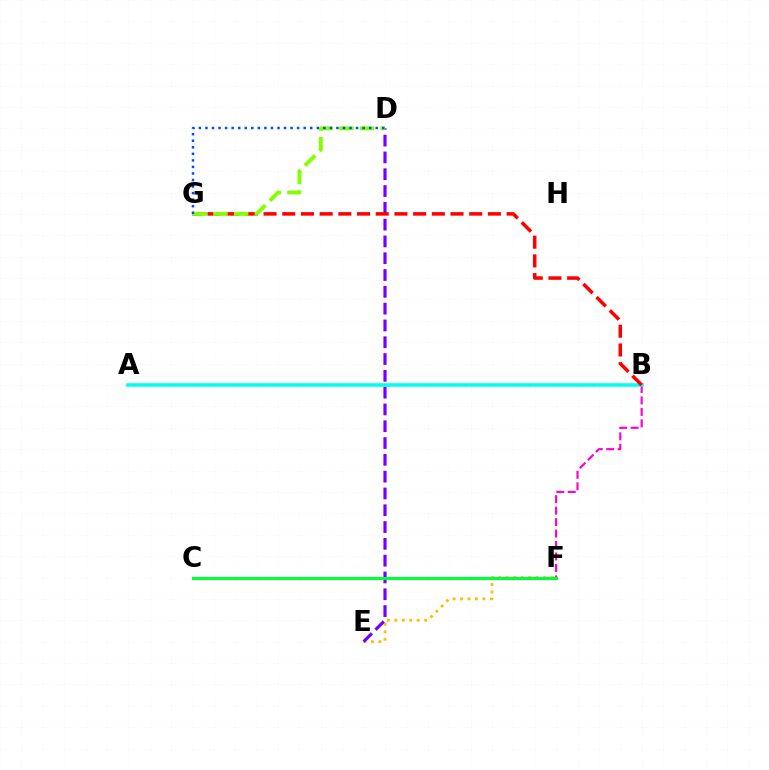{('E', 'F'): [{'color': '#ffbd00', 'line_style': 'dotted', 'thickness': 2.03}], ('D', 'E'): [{'color': '#7200ff', 'line_style': 'dashed', 'thickness': 2.28}], ('B', 'F'): [{'color': '#ff00cf', 'line_style': 'dashed', 'thickness': 1.56}], ('A', 'B'): [{'color': '#00fff6', 'line_style': 'solid', 'thickness': 2.56}], ('B', 'G'): [{'color': '#ff0000', 'line_style': 'dashed', 'thickness': 2.54}], ('D', 'G'): [{'color': '#84ff00', 'line_style': 'dashed', 'thickness': 2.81}, {'color': '#004bff', 'line_style': 'dotted', 'thickness': 1.78}], ('C', 'F'): [{'color': '#00ff39', 'line_style': 'solid', 'thickness': 2.26}]}